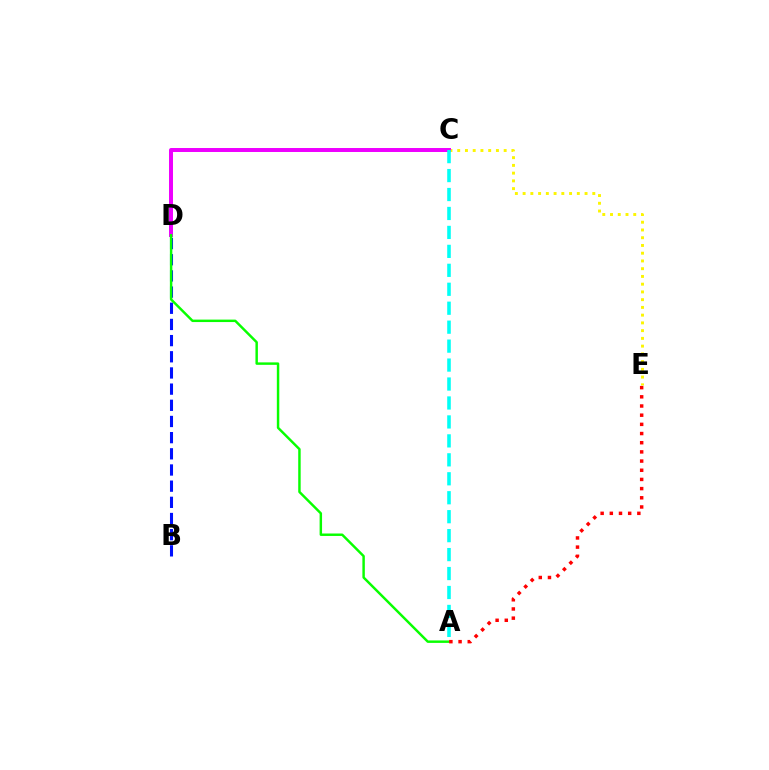{('B', 'D'): [{'color': '#0010ff', 'line_style': 'dashed', 'thickness': 2.2}], ('C', 'E'): [{'color': '#fcf500', 'line_style': 'dotted', 'thickness': 2.1}], ('C', 'D'): [{'color': '#ee00ff', 'line_style': 'solid', 'thickness': 2.86}], ('A', 'D'): [{'color': '#08ff00', 'line_style': 'solid', 'thickness': 1.77}], ('A', 'E'): [{'color': '#ff0000', 'line_style': 'dotted', 'thickness': 2.49}], ('A', 'C'): [{'color': '#00fff6', 'line_style': 'dashed', 'thickness': 2.57}]}